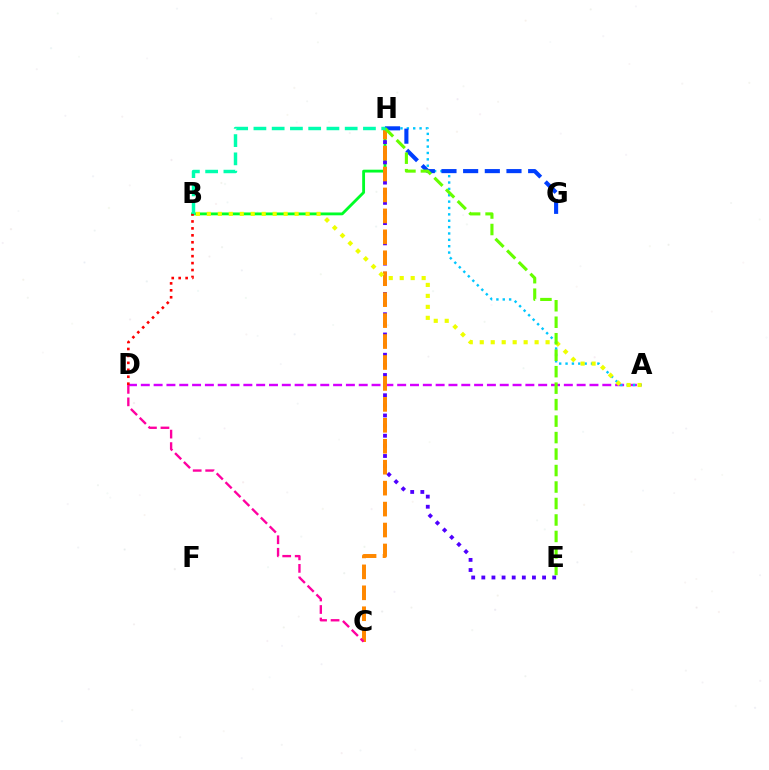{('A', 'D'): [{'color': '#d600ff', 'line_style': 'dashed', 'thickness': 1.74}], ('B', 'H'): [{'color': '#00ff27', 'line_style': 'solid', 'thickness': 2.04}, {'color': '#00ffaf', 'line_style': 'dashed', 'thickness': 2.48}], ('E', 'H'): [{'color': '#4f00ff', 'line_style': 'dotted', 'thickness': 2.75}, {'color': '#66ff00', 'line_style': 'dashed', 'thickness': 2.24}], ('C', 'H'): [{'color': '#ff8800', 'line_style': 'dashed', 'thickness': 2.85}], ('A', 'H'): [{'color': '#00c7ff', 'line_style': 'dotted', 'thickness': 1.73}], ('C', 'D'): [{'color': '#ff00a0', 'line_style': 'dashed', 'thickness': 1.7}], ('G', 'H'): [{'color': '#003fff', 'line_style': 'dashed', 'thickness': 2.94}], ('A', 'B'): [{'color': '#eeff00', 'line_style': 'dotted', 'thickness': 2.98}], ('B', 'D'): [{'color': '#ff0000', 'line_style': 'dotted', 'thickness': 1.89}]}